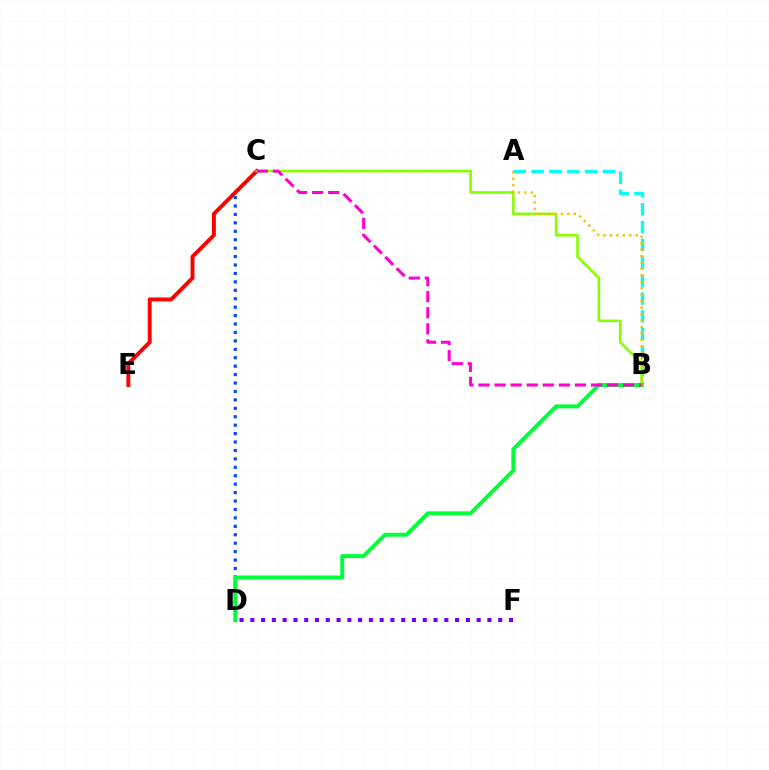{('A', 'B'): [{'color': '#00fff6', 'line_style': 'dashed', 'thickness': 2.42}, {'color': '#ffbd00', 'line_style': 'dotted', 'thickness': 1.75}], ('D', 'F'): [{'color': '#7200ff', 'line_style': 'dotted', 'thickness': 2.93}], ('C', 'D'): [{'color': '#004bff', 'line_style': 'dotted', 'thickness': 2.29}], ('C', 'E'): [{'color': '#ff0000', 'line_style': 'solid', 'thickness': 2.82}], ('B', 'C'): [{'color': '#84ff00', 'line_style': 'solid', 'thickness': 1.86}, {'color': '#ff00cf', 'line_style': 'dashed', 'thickness': 2.18}], ('B', 'D'): [{'color': '#00ff39', 'line_style': 'solid', 'thickness': 2.85}]}